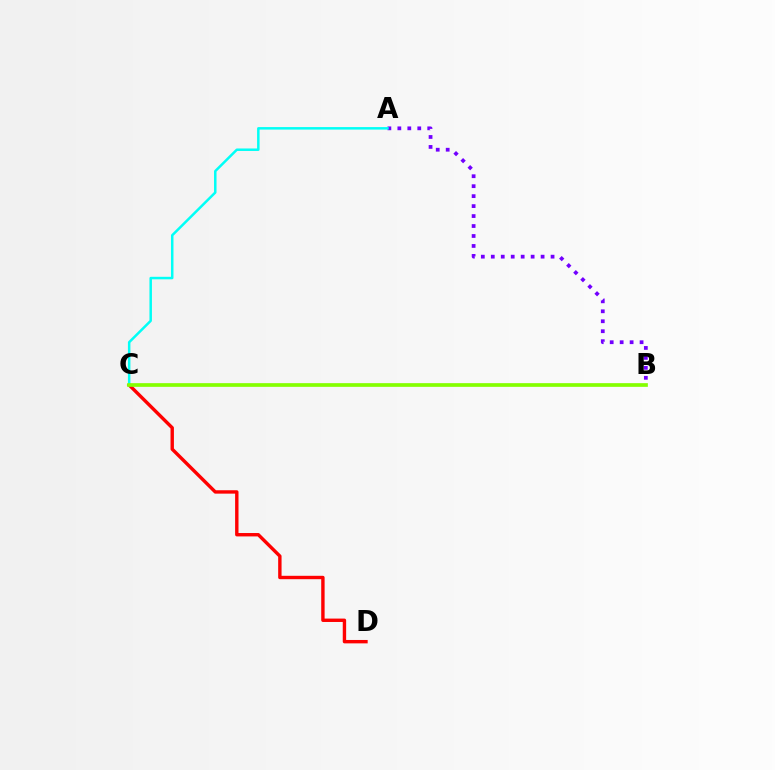{('C', 'D'): [{'color': '#ff0000', 'line_style': 'solid', 'thickness': 2.44}], ('A', 'B'): [{'color': '#7200ff', 'line_style': 'dotted', 'thickness': 2.71}], ('A', 'C'): [{'color': '#00fff6', 'line_style': 'solid', 'thickness': 1.8}], ('B', 'C'): [{'color': '#84ff00', 'line_style': 'solid', 'thickness': 2.65}]}